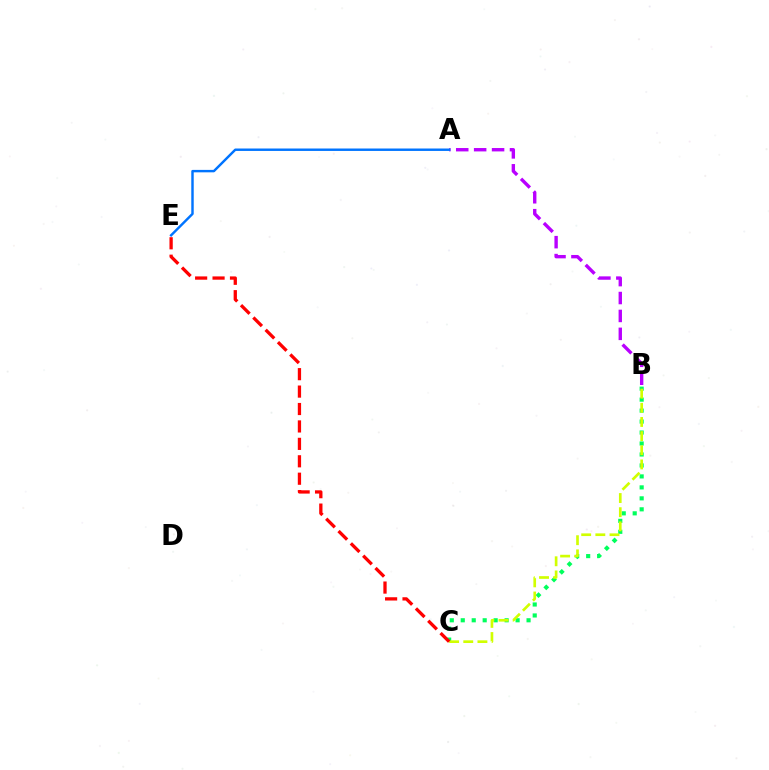{('A', 'B'): [{'color': '#b900ff', 'line_style': 'dashed', 'thickness': 2.43}], ('B', 'C'): [{'color': '#00ff5c', 'line_style': 'dotted', 'thickness': 2.98}, {'color': '#d1ff00', 'line_style': 'dashed', 'thickness': 1.92}], ('A', 'E'): [{'color': '#0074ff', 'line_style': 'solid', 'thickness': 1.75}], ('C', 'E'): [{'color': '#ff0000', 'line_style': 'dashed', 'thickness': 2.37}]}